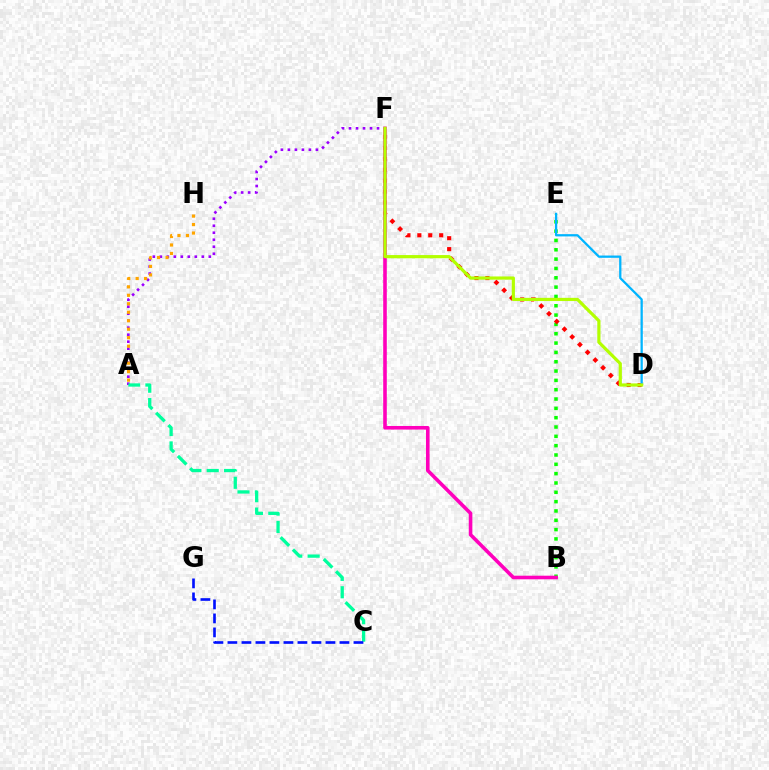{('B', 'E'): [{'color': '#08ff00', 'line_style': 'dotted', 'thickness': 2.53}], ('A', 'F'): [{'color': '#9b00ff', 'line_style': 'dotted', 'thickness': 1.9}], ('A', 'C'): [{'color': '#00ff9d', 'line_style': 'dashed', 'thickness': 2.36}], ('C', 'G'): [{'color': '#0010ff', 'line_style': 'dashed', 'thickness': 1.9}], ('A', 'H'): [{'color': '#ffa500', 'line_style': 'dotted', 'thickness': 2.3}], ('D', 'F'): [{'color': '#ff0000', 'line_style': 'dotted', 'thickness': 2.97}, {'color': '#b3ff00', 'line_style': 'solid', 'thickness': 2.3}], ('B', 'F'): [{'color': '#ff00bd', 'line_style': 'solid', 'thickness': 2.59}], ('D', 'E'): [{'color': '#00b5ff', 'line_style': 'solid', 'thickness': 1.64}]}